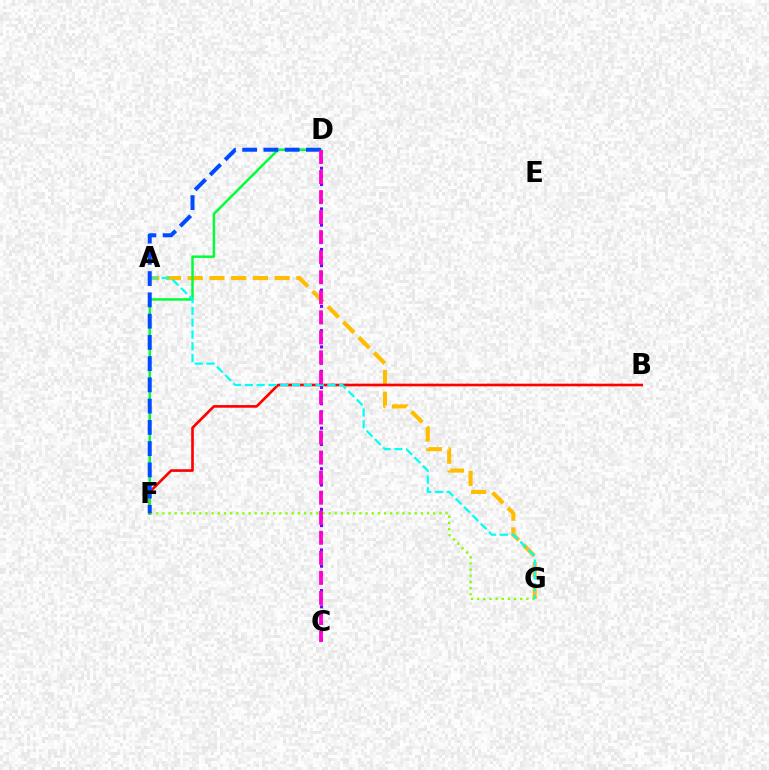{('C', 'D'): [{'color': '#7200ff', 'line_style': 'dotted', 'thickness': 2.21}, {'color': '#ff00cf', 'line_style': 'dashed', 'thickness': 2.72}], ('A', 'G'): [{'color': '#ffbd00', 'line_style': 'dashed', 'thickness': 2.95}, {'color': '#00fff6', 'line_style': 'dashed', 'thickness': 1.6}], ('F', 'G'): [{'color': '#84ff00', 'line_style': 'dotted', 'thickness': 1.67}], ('B', 'F'): [{'color': '#ff0000', 'line_style': 'solid', 'thickness': 1.91}], ('D', 'F'): [{'color': '#00ff39', 'line_style': 'solid', 'thickness': 1.78}, {'color': '#004bff', 'line_style': 'dashed', 'thickness': 2.89}]}